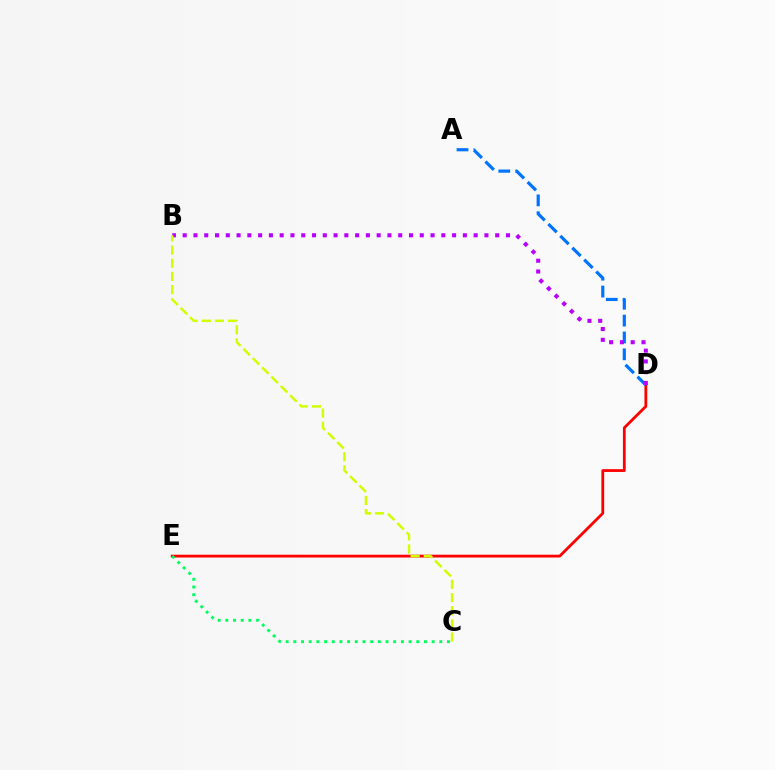{('D', 'E'): [{'color': '#ff0000', 'line_style': 'solid', 'thickness': 2.02}], ('A', 'D'): [{'color': '#0074ff', 'line_style': 'dashed', 'thickness': 2.29}], ('C', 'E'): [{'color': '#00ff5c', 'line_style': 'dotted', 'thickness': 2.09}], ('B', 'D'): [{'color': '#b900ff', 'line_style': 'dotted', 'thickness': 2.93}], ('B', 'C'): [{'color': '#d1ff00', 'line_style': 'dashed', 'thickness': 1.79}]}